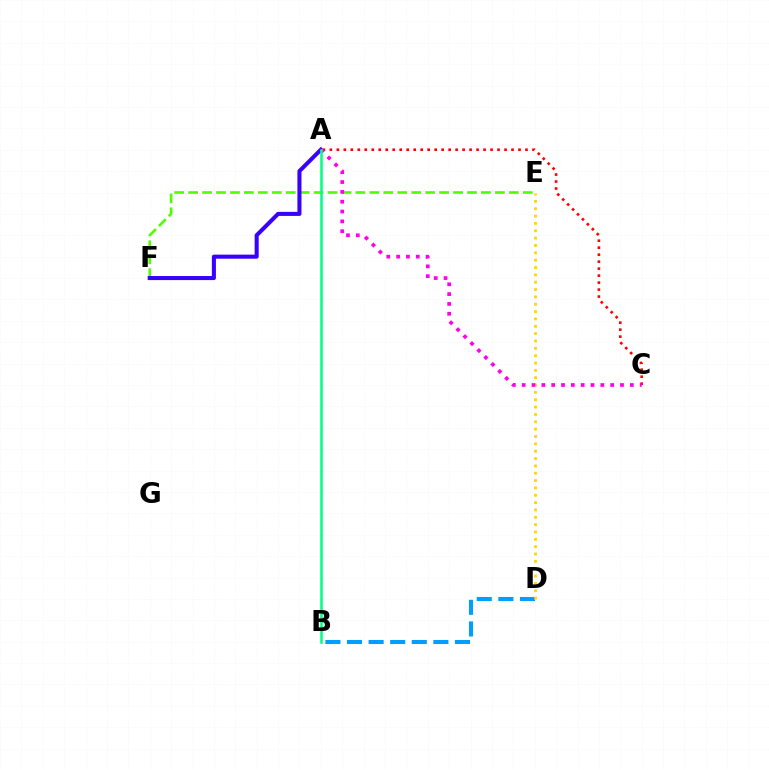{('B', 'D'): [{'color': '#009eff', 'line_style': 'dashed', 'thickness': 2.93}], ('E', 'F'): [{'color': '#4fff00', 'line_style': 'dashed', 'thickness': 1.89}], ('A', 'C'): [{'color': '#ff0000', 'line_style': 'dotted', 'thickness': 1.9}, {'color': '#ff00ed', 'line_style': 'dotted', 'thickness': 2.67}], ('D', 'E'): [{'color': '#ffd500', 'line_style': 'dotted', 'thickness': 2.0}], ('A', 'F'): [{'color': '#3700ff', 'line_style': 'solid', 'thickness': 2.92}], ('A', 'B'): [{'color': '#00ff86', 'line_style': 'solid', 'thickness': 1.83}]}